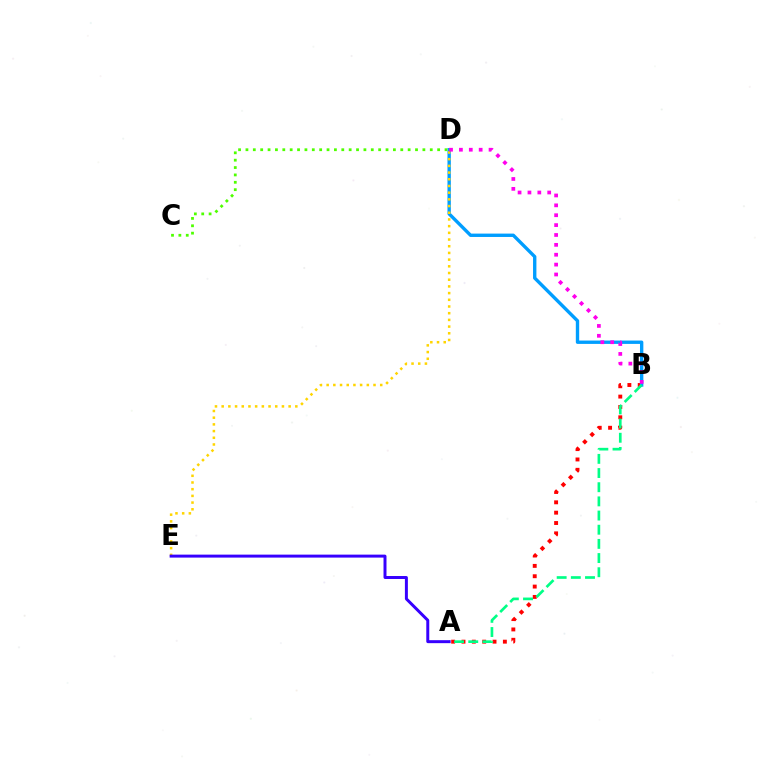{('A', 'B'): [{'color': '#ff0000', 'line_style': 'dotted', 'thickness': 2.81}, {'color': '#00ff86', 'line_style': 'dashed', 'thickness': 1.92}], ('B', 'D'): [{'color': '#009eff', 'line_style': 'solid', 'thickness': 2.42}, {'color': '#ff00ed', 'line_style': 'dotted', 'thickness': 2.68}], ('C', 'D'): [{'color': '#4fff00', 'line_style': 'dotted', 'thickness': 2.0}], ('D', 'E'): [{'color': '#ffd500', 'line_style': 'dotted', 'thickness': 1.82}], ('A', 'E'): [{'color': '#3700ff', 'line_style': 'solid', 'thickness': 2.14}]}